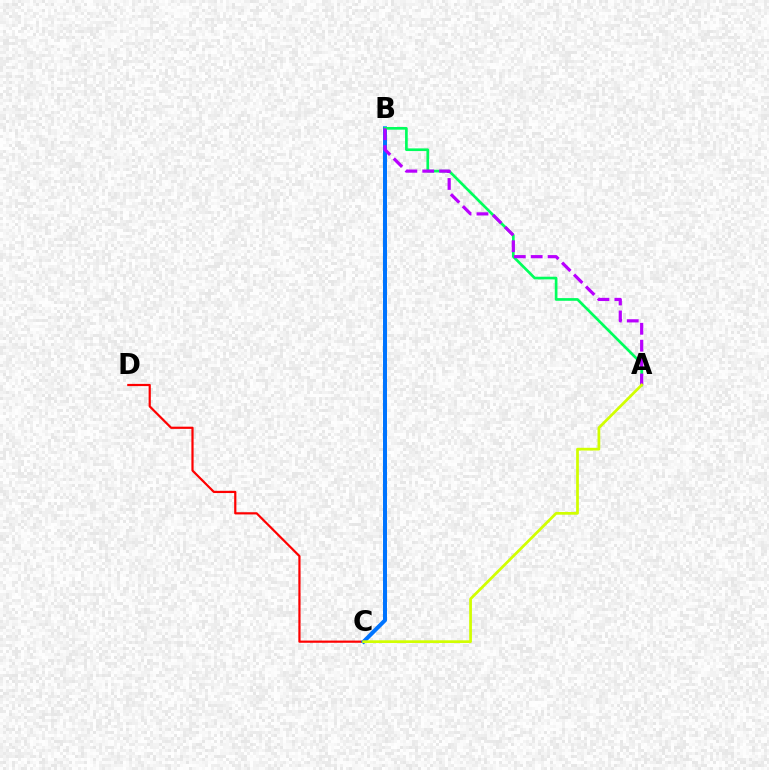{('C', 'D'): [{'color': '#ff0000', 'line_style': 'solid', 'thickness': 1.59}], ('B', 'C'): [{'color': '#0074ff', 'line_style': 'solid', 'thickness': 2.88}], ('A', 'B'): [{'color': '#00ff5c', 'line_style': 'solid', 'thickness': 1.93}, {'color': '#b900ff', 'line_style': 'dashed', 'thickness': 2.3}], ('A', 'C'): [{'color': '#d1ff00', 'line_style': 'solid', 'thickness': 1.97}]}